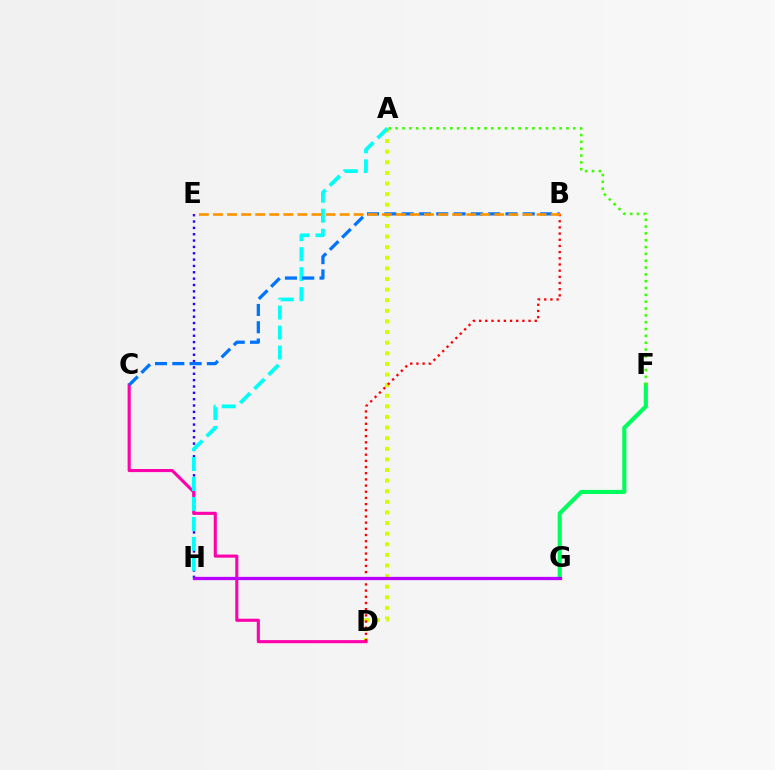{('F', 'G'): [{'color': '#00ff5c', 'line_style': 'solid', 'thickness': 2.97}], ('E', 'H'): [{'color': '#2500ff', 'line_style': 'dotted', 'thickness': 1.72}], ('A', 'D'): [{'color': '#d1ff00', 'line_style': 'dotted', 'thickness': 2.88}], ('C', 'D'): [{'color': '#ff00ac', 'line_style': 'solid', 'thickness': 2.23}], ('A', 'F'): [{'color': '#3dff00', 'line_style': 'dotted', 'thickness': 1.86}], ('A', 'H'): [{'color': '#00fff6', 'line_style': 'dashed', 'thickness': 2.71}], ('B', 'C'): [{'color': '#0074ff', 'line_style': 'dashed', 'thickness': 2.35}], ('B', 'D'): [{'color': '#ff0000', 'line_style': 'dotted', 'thickness': 1.68}], ('G', 'H'): [{'color': '#b900ff', 'line_style': 'solid', 'thickness': 2.36}], ('B', 'E'): [{'color': '#ff9400', 'line_style': 'dashed', 'thickness': 1.91}]}